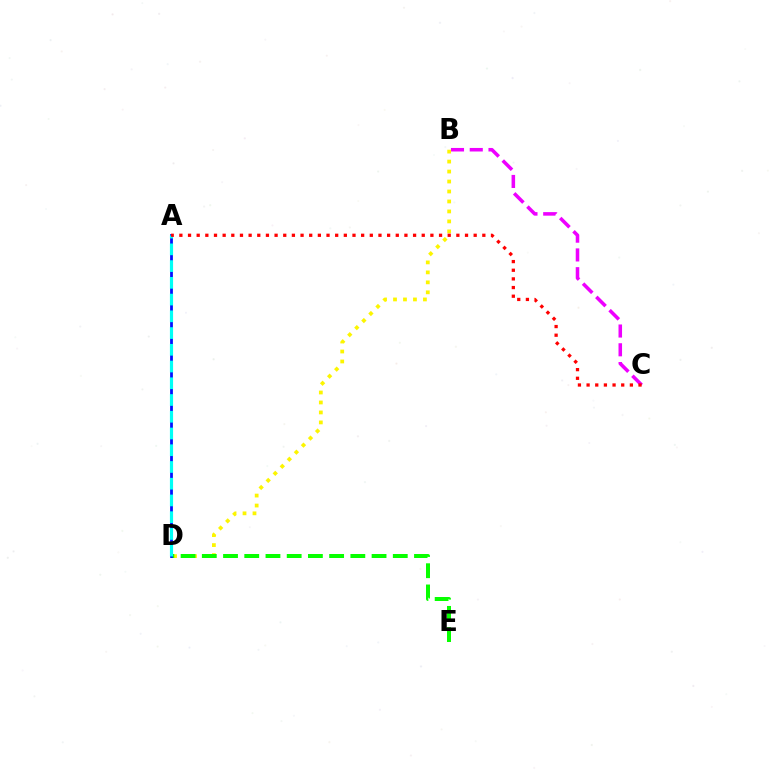{('B', 'C'): [{'color': '#ee00ff', 'line_style': 'dashed', 'thickness': 2.55}], ('B', 'D'): [{'color': '#fcf500', 'line_style': 'dotted', 'thickness': 2.71}], ('D', 'E'): [{'color': '#08ff00', 'line_style': 'dashed', 'thickness': 2.88}], ('A', 'D'): [{'color': '#0010ff', 'line_style': 'solid', 'thickness': 2.0}, {'color': '#00fff6', 'line_style': 'dashed', 'thickness': 2.27}], ('A', 'C'): [{'color': '#ff0000', 'line_style': 'dotted', 'thickness': 2.35}]}